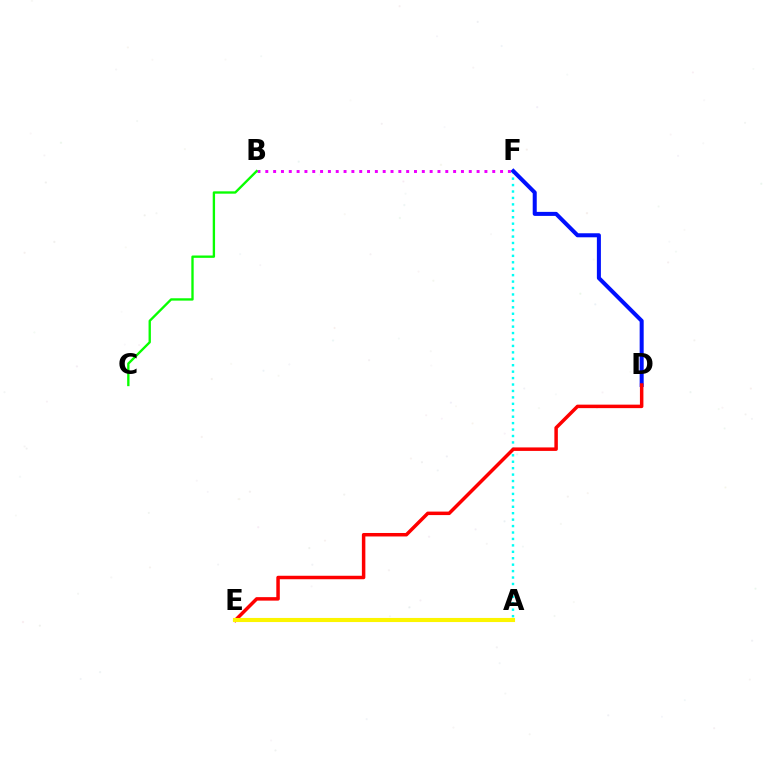{('A', 'F'): [{'color': '#00fff6', 'line_style': 'dotted', 'thickness': 1.75}], ('D', 'F'): [{'color': '#0010ff', 'line_style': 'solid', 'thickness': 2.9}], ('D', 'E'): [{'color': '#ff0000', 'line_style': 'solid', 'thickness': 2.51}], ('B', 'F'): [{'color': '#ee00ff', 'line_style': 'dotted', 'thickness': 2.13}], ('A', 'E'): [{'color': '#fcf500', 'line_style': 'solid', 'thickness': 2.94}], ('B', 'C'): [{'color': '#08ff00', 'line_style': 'solid', 'thickness': 1.69}]}